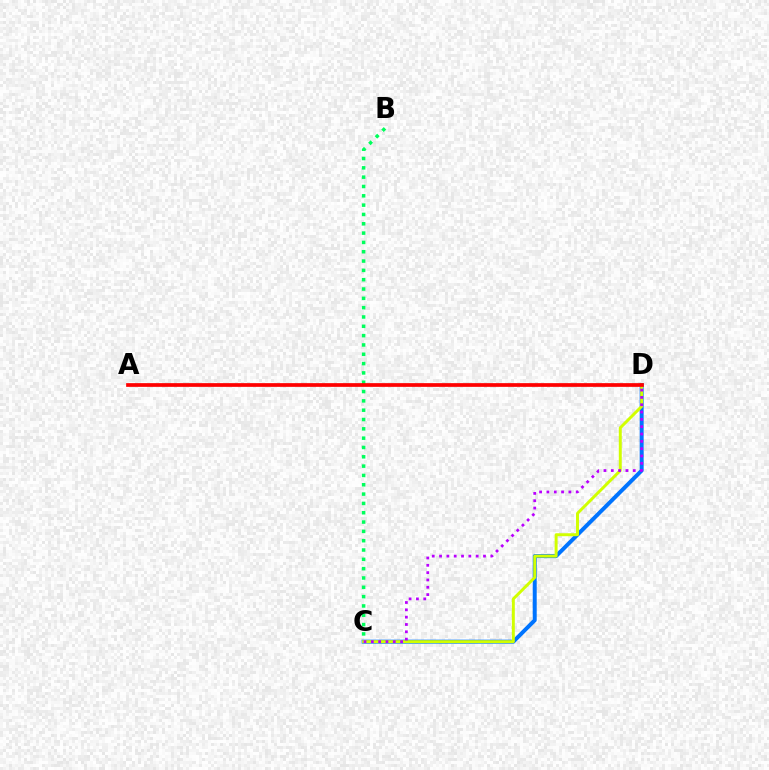{('C', 'D'): [{'color': '#0074ff', 'line_style': 'solid', 'thickness': 2.86}, {'color': '#d1ff00', 'line_style': 'solid', 'thickness': 2.13}, {'color': '#b900ff', 'line_style': 'dotted', 'thickness': 1.99}], ('B', 'C'): [{'color': '#00ff5c', 'line_style': 'dotted', 'thickness': 2.53}], ('A', 'D'): [{'color': '#ff0000', 'line_style': 'solid', 'thickness': 2.67}]}